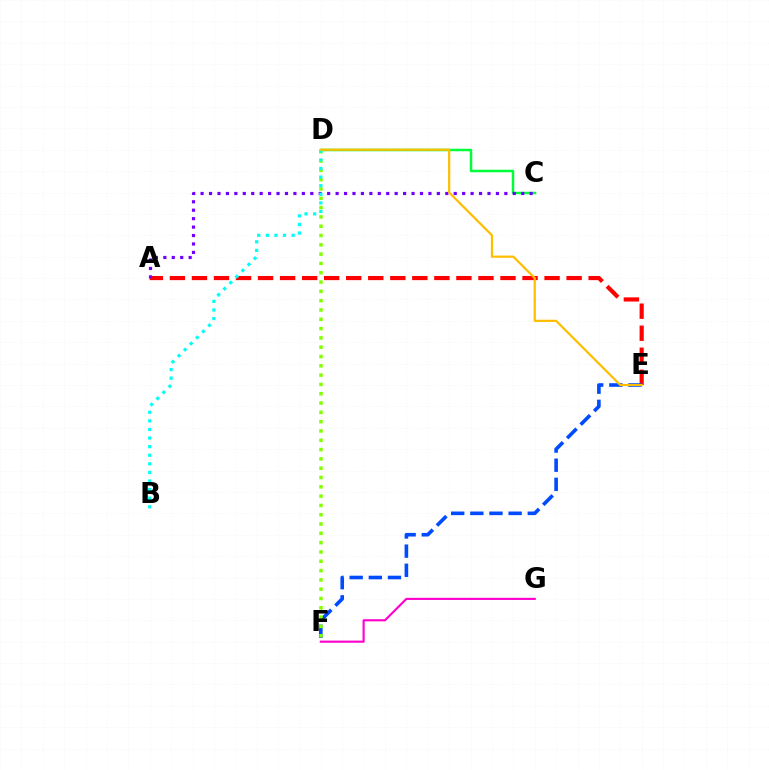{('A', 'E'): [{'color': '#ff0000', 'line_style': 'dashed', 'thickness': 2.99}], ('F', 'G'): [{'color': '#ff00cf', 'line_style': 'solid', 'thickness': 1.54}], ('C', 'D'): [{'color': '#00ff39', 'line_style': 'solid', 'thickness': 1.8}], ('E', 'F'): [{'color': '#004bff', 'line_style': 'dashed', 'thickness': 2.6}], ('D', 'F'): [{'color': '#84ff00', 'line_style': 'dotted', 'thickness': 2.53}], ('A', 'C'): [{'color': '#7200ff', 'line_style': 'dotted', 'thickness': 2.29}], ('B', 'D'): [{'color': '#00fff6', 'line_style': 'dotted', 'thickness': 2.33}], ('D', 'E'): [{'color': '#ffbd00', 'line_style': 'solid', 'thickness': 1.59}]}